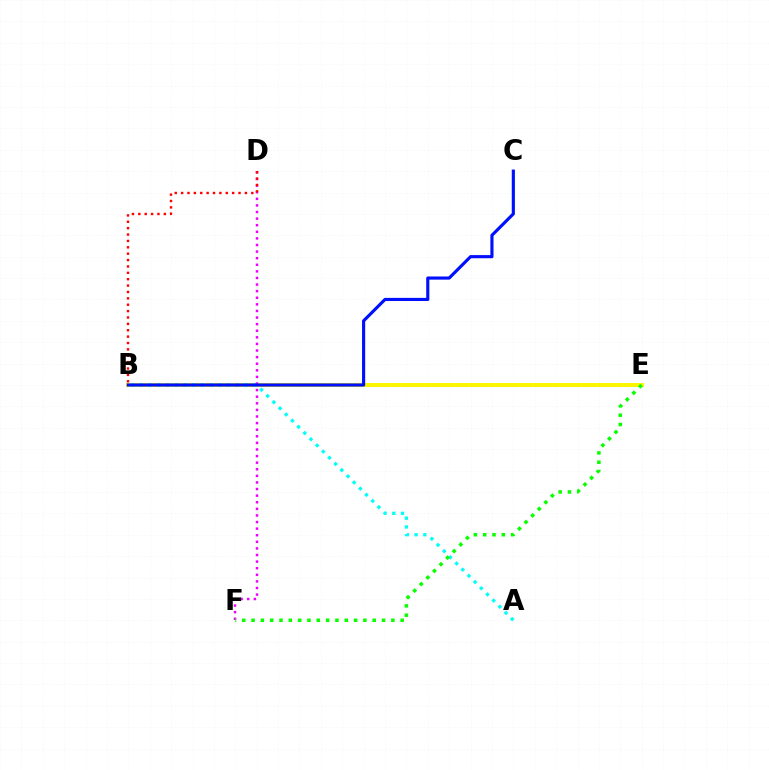{('B', 'E'): [{'color': '#fcf500', 'line_style': 'solid', 'thickness': 2.86}], ('D', 'F'): [{'color': '#ee00ff', 'line_style': 'dotted', 'thickness': 1.79}], ('B', 'D'): [{'color': '#ff0000', 'line_style': 'dotted', 'thickness': 1.73}], ('A', 'B'): [{'color': '#00fff6', 'line_style': 'dotted', 'thickness': 2.37}], ('B', 'C'): [{'color': '#0010ff', 'line_style': 'solid', 'thickness': 2.26}], ('E', 'F'): [{'color': '#08ff00', 'line_style': 'dotted', 'thickness': 2.53}]}